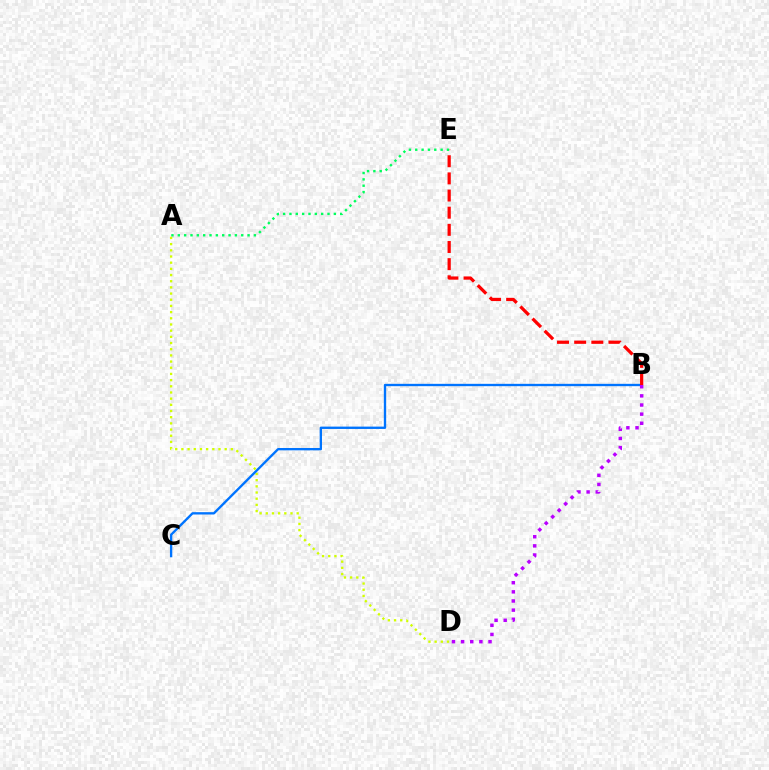{('A', 'D'): [{'color': '#d1ff00', 'line_style': 'dotted', 'thickness': 1.68}], ('B', 'C'): [{'color': '#0074ff', 'line_style': 'solid', 'thickness': 1.69}], ('B', 'E'): [{'color': '#ff0000', 'line_style': 'dashed', 'thickness': 2.33}], ('B', 'D'): [{'color': '#b900ff', 'line_style': 'dotted', 'thickness': 2.48}], ('A', 'E'): [{'color': '#00ff5c', 'line_style': 'dotted', 'thickness': 1.72}]}